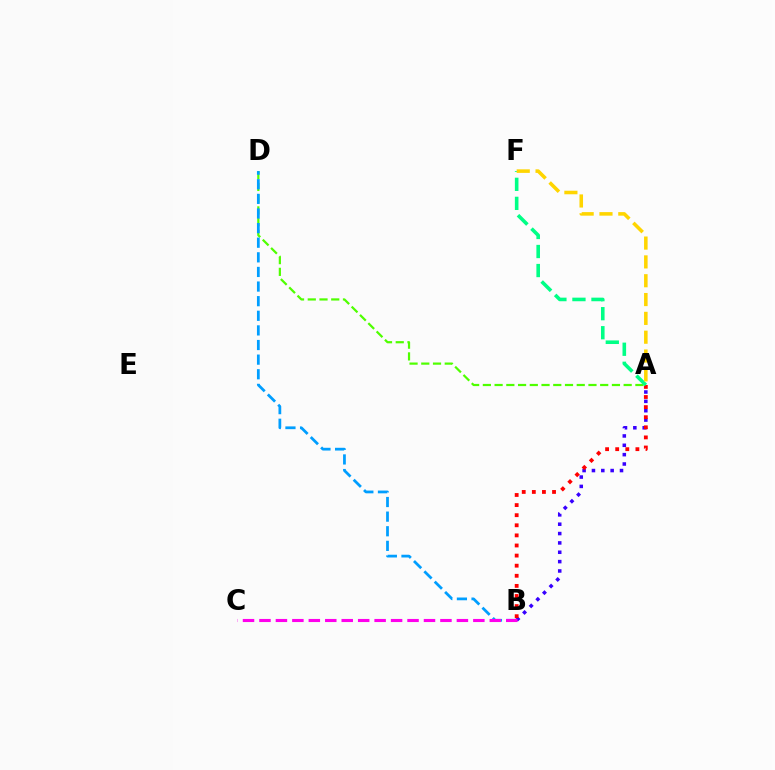{('A', 'D'): [{'color': '#4fff00', 'line_style': 'dashed', 'thickness': 1.59}], ('B', 'D'): [{'color': '#009eff', 'line_style': 'dashed', 'thickness': 1.99}], ('A', 'B'): [{'color': '#3700ff', 'line_style': 'dotted', 'thickness': 2.54}, {'color': '#ff0000', 'line_style': 'dotted', 'thickness': 2.74}], ('A', 'F'): [{'color': '#00ff86', 'line_style': 'dashed', 'thickness': 2.59}, {'color': '#ffd500', 'line_style': 'dashed', 'thickness': 2.56}], ('B', 'C'): [{'color': '#ff00ed', 'line_style': 'dashed', 'thickness': 2.24}]}